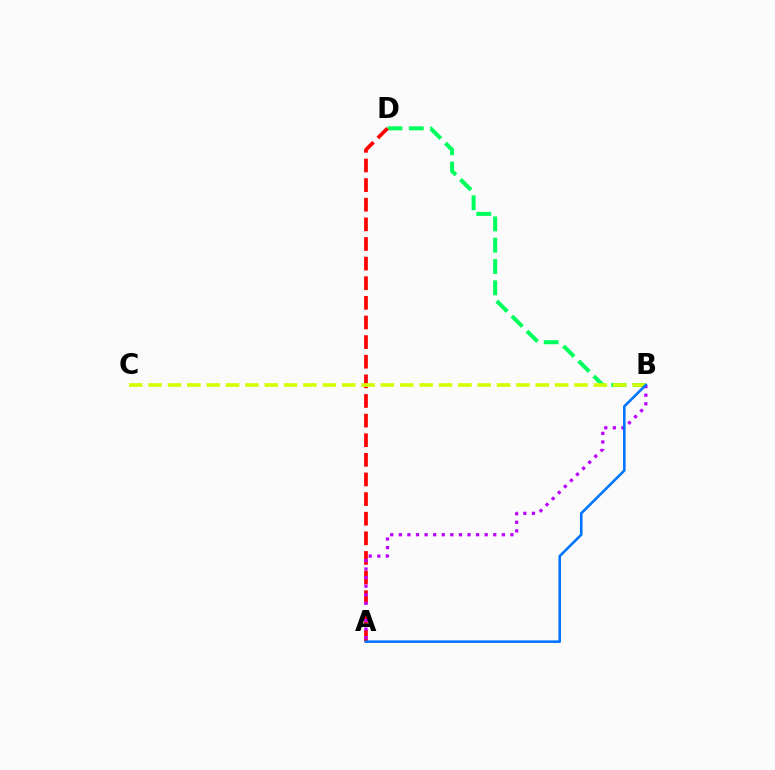{('B', 'D'): [{'color': '#00ff5c', 'line_style': 'dashed', 'thickness': 2.9}], ('A', 'D'): [{'color': '#ff0000', 'line_style': 'dashed', 'thickness': 2.67}], ('A', 'B'): [{'color': '#b900ff', 'line_style': 'dotted', 'thickness': 2.33}, {'color': '#0074ff', 'line_style': 'solid', 'thickness': 1.85}], ('B', 'C'): [{'color': '#d1ff00', 'line_style': 'dashed', 'thickness': 2.63}]}